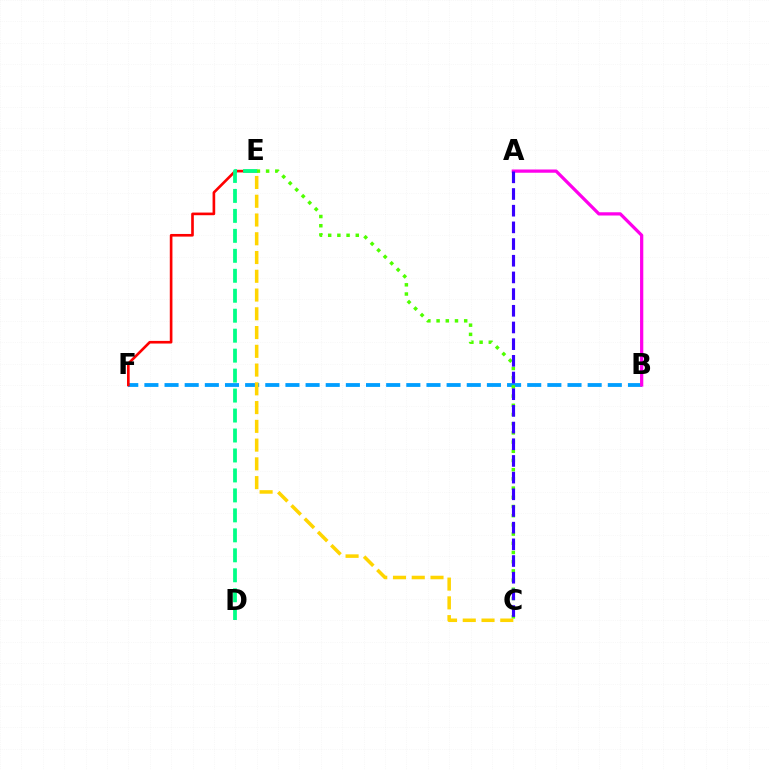{('B', 'F'): [{'color': '#009eff', 'line_style': 'dashed', 'thickness': 2.74}], ('E', 'F'): [{'color': '#ff0000', 'line_style': 'solid', 'thickness': 1.9}], ('C', 'E'): [{'color': '#4fff00', 'line_style': 'dotted', 'thickness': 2.5}, {'color': '#ffd500', 'line_style': 'dashed', 'thickness': 2.55}], ('A', 'B'): [{'color': '#ff00ed', 'line_style': 'solid', 'thickness': 2.34}], ('A', 'C'): [{'color': '#3700ff', 'line_style': 'dashed', 'thickness': 2.27}], ('D', 'E'): [{'color': '#00ff86', 'line_style': 'dashed', 'thickness': 2.71}]}